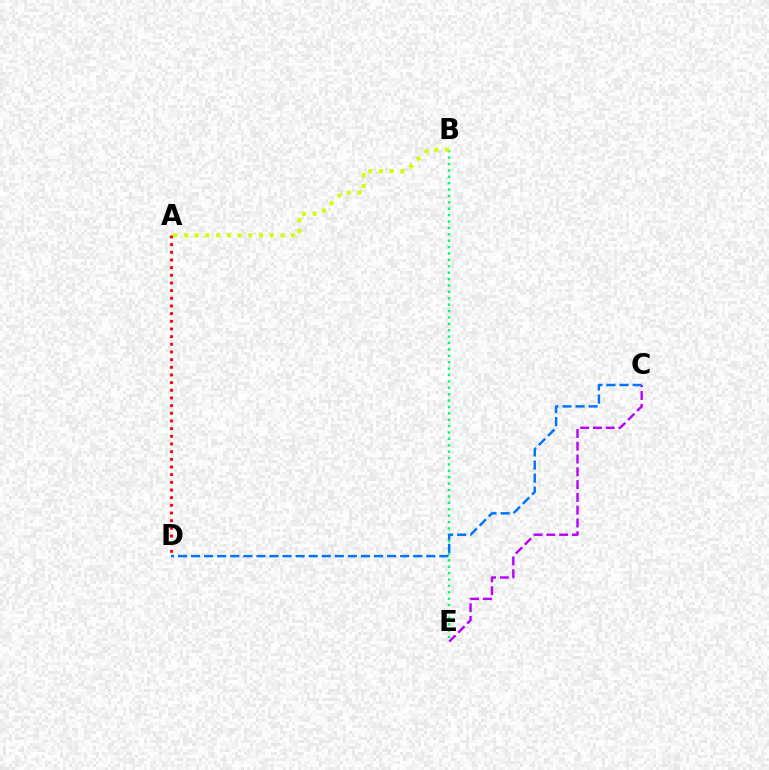{('C', 'E'): [{'color': '#b900ff', 'line_style': 'dashed', 'thickness': 1.74}], ('B', 'E'): [{'color': '#00ff5c', 'line_style': 'dotted', 'thickness': 1.74}], ('A', 'B'): [{'color': '#d1ff00', 'line_style': 'dotted', 'thickness': 2.91}], ('C', 'D'): [{'color': '#0074ff', 'line_style': 'dashed', 'thickness': 1.78}], ('A', 'D'): [{'color': '#ff0000', 'line_style': 'dotted', 'thickness': 2.08}]}